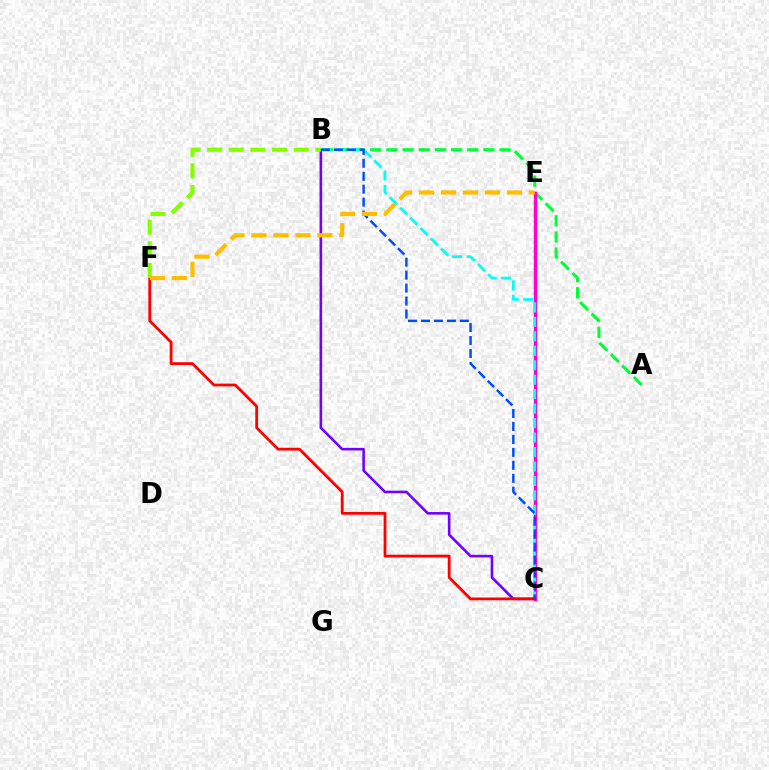{('B', 'C'): [{'color': '#7200ff', 'line_style': 'solid', 'thickness': 1.87}, {'color': '#00fff6', 'line_style': 'dashed', 'thickness': 1.97}, {'color': '#004bff', 'line_style': 'dashed', 'thickness': 1.76}], ('A', 'B'): [{'color': '#00ff39', 'line_style': 'dashed', 'thickness': 2.2}], ('C', 'E'): [{'color': '#ff00cf', 'line_style': 'solid', 'thickness': 2.45}], ('C', 'F'): [{'color': '#ff0000', 'line_style': 'solid', 'thickness': 2.0}], ('B', 'F'): [{'color': '#84ff00', 'line_style': 'dashed', 'thickness': 2.94}], ('E', 'F'): [{'color': '#ffbd00', 'line_style': 'dashed', 'thickness': 2.99}]}